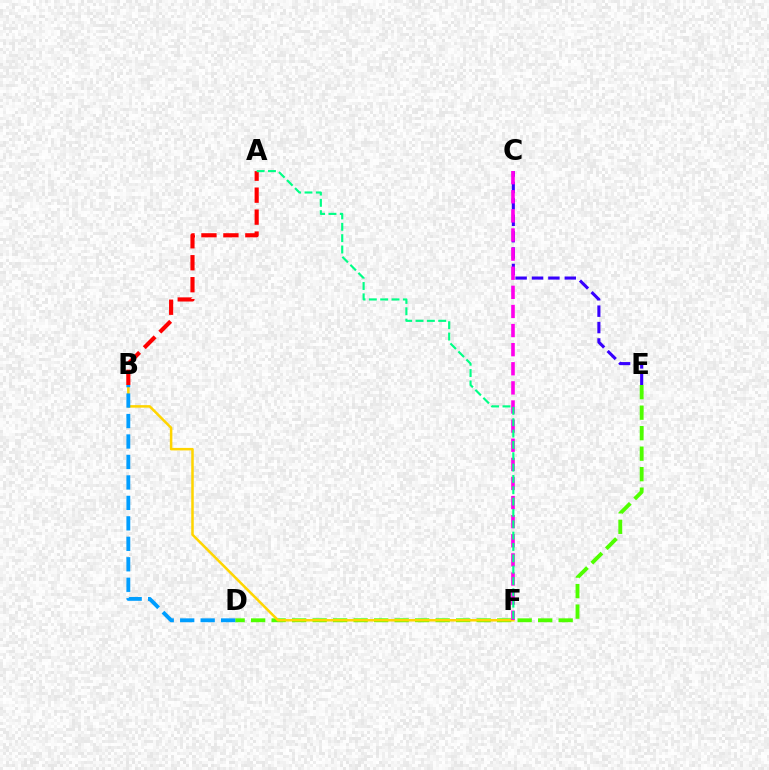{('D', 'E'): [{'color': '#4fff00', 'line_style': 'dashed', 'thickness': 2.79}], ('B', 'F'): [{'color': '#ffd500', 'line_style': 'solid', 'thickness': 1.81}], ('C', 'E'): [{'color': '#3700ff', 'line_style': 'dashed', 'thickness': 2.23}], ('C', 'F'): [{'color': '#ff00ed', 'line_style': 'dashed', 'thickness': 2.6}], ('B', 'D'): [{'color': '#009eff', 'line_style': 'dashed', 'thickness': 2.78}], ('A', 'B'): [{'color': '#ff0000', 'line_style': 'dashed', 'thickness': 2.98}], ('A', 'F'): [{'color': '#00ff86', 'line_style': 'dashed', 'thickness': 1.54}]}